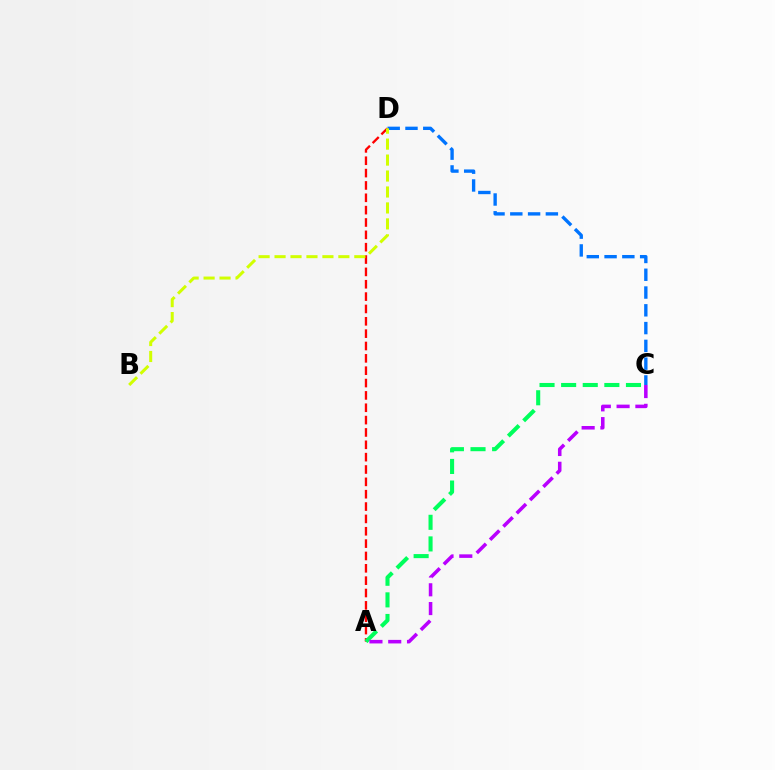{('C', 'D'): [{'color': '#0074ff', 'line_style': 'dashed', 'thickness': 2.42}], ('A', 'D'): [{'color': '#ff0000', 'line_style': 'dashed', 'thickness': 1.68}], ('A', 'C'): [{'color': '#00ff5c', 'line_style': 'dashed', 'thickness': 2.94}, {'color': '#b900ff', 'line_style': 'dashed', 'thickness': 2.55}], ('B', 'D'): [{'color': '#d1ff00', 'line_style': 'dashed', 'thickness': 2.17}]}